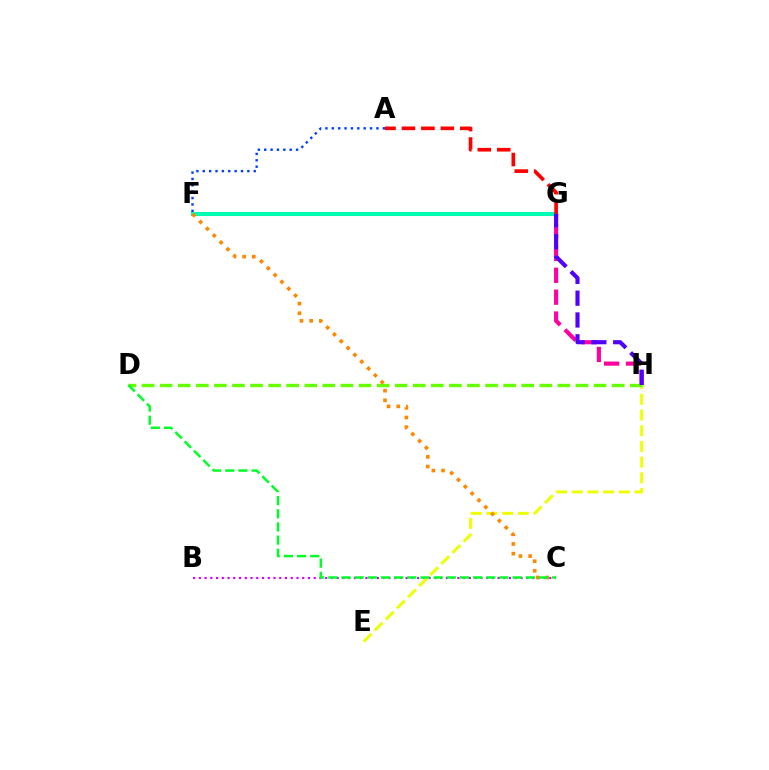{('A', 'F'): [{'color': '#003fff', 'line_style': 'dotted', 'thickness': 1.73}], ('F', 'G'): [{'color': '#00c7ff', 'line_style': 'solid', 'thickness': 2.91}, {'color': '#00ffaf', 'line_style': 'solid', 'thickness': 2.76}], ('G', 'H'): [{'color': '#ff00a0', 'line_style': 'dashed', 'thickness': 2.97}, {'color': '#4f00ff', 'line_style': 'dashed', 'thickness': 2.96}], ('A', 'G'): [{'color': '#ff0000', 'line_style': 'dashed', 'thickness': 2.64}], ('B', 'C'): [{'color': '#d600ff', 'line_style': 'dotted', 'thickness': 1.56}], ('E', 'H'): [{'color': '#eeff00', 'line_style': 'dashed', 'thickness': 2.13}], ('D', 'H'): [{'color': '#66ff00', 'line_style': 'dashed', 'thickness': 2.46}], ('C', 'F'): [{'color': '#ff8800', 'line_style': 'dotted', 'thickness': 2.62}], ('C', 'D'): [{'color': '#00ff27', 'line_style': 'dashed', 'thickness': 1.79}]}